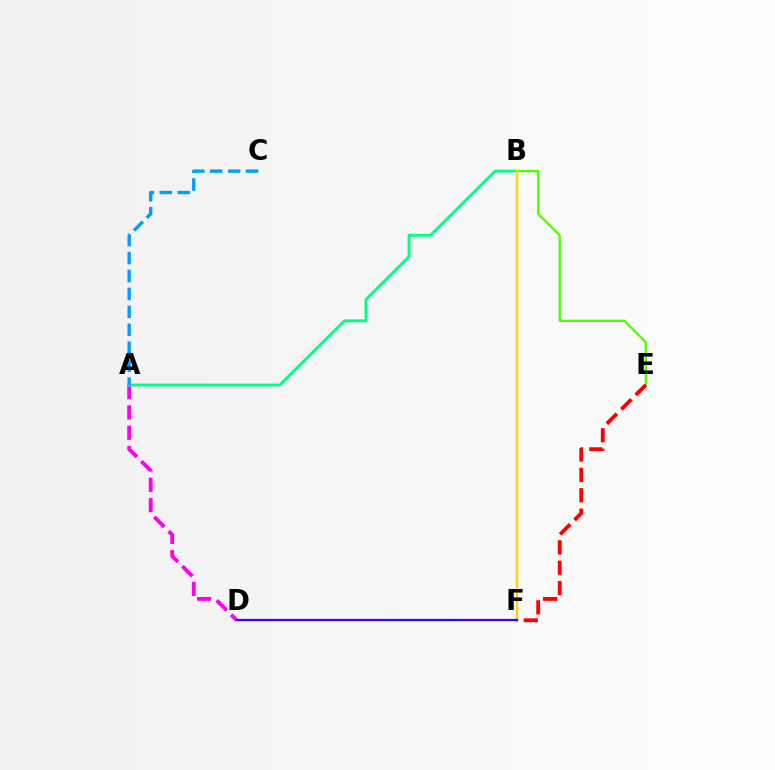{('B', 'E'): [{'color': '#4fff00', 'line_style': 'solid', 'thickness': 1.66}], ('A', 'D'): [{'color': '#ff00ed', 'line_style': 'dashed', 'thickness': 2.76}], ('E', 'F'): [{'color': '#ff0000', 'line_style': 'dashed', 'thickness': 2.77}], ('A', 'B'): [{'color': '#00ff86', 'line_style': 'solid', 'thickness': 2.08}], ('A', 'C'): [{'color': '#009eff', 'line_style': 'dashed', 'thickness': 2.44}], ('B', 'F'): [{'color': '#ffd500', 'line_style': 'solid', 'thickness': 1.72}], ('D', 'F'): [{'color': '#3700ff', 'line_style': 'solid', 'thickness': 1.62}]}